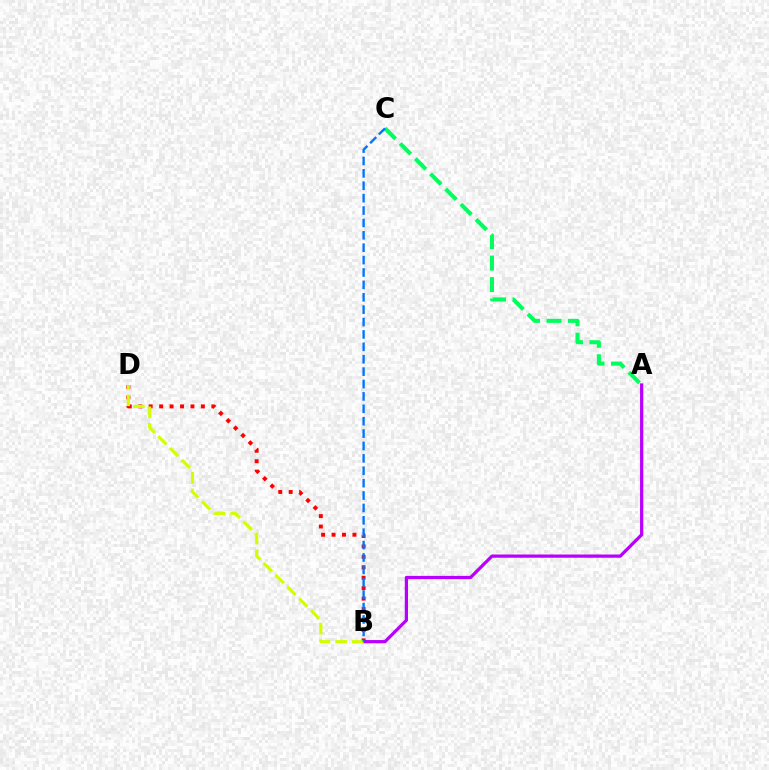{('A', 'B'): [{'color': '#b900ff', 'line_style': 'solid', 'thickness': 2.33}], ('B', 'D'): [{'color': '#ff0000', 'line_style': 'dotted', 'thickness': 2.84}, {'color': '#d1ff00', 'line_style': 'dashed', 'thickness': 2.26}], ('A', 'C'): [{'color': '#00ff5c', 'line_style': 'dashed', 'thickness': 2.91}], ('B', 'C'): [{'color': '#0074ff', 'line_style': 'dashed', 'thickness': 1.68}]}